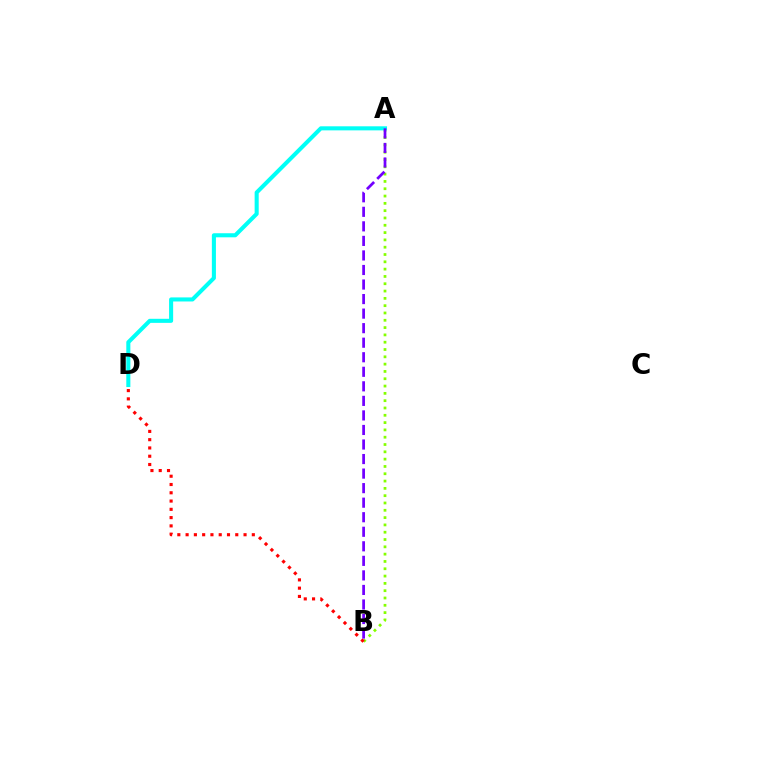{('A', 'B'): [{'color': '#84ff00', 'line_style': 'dotted', 'thickness': 1.99}, {'color': '#7200ff', 'line_style': 'dashed', 'thickness': 1.98}], ('A', 'D'): [{'color': '#00fff6', 'line_style': 'solid', 'thickness': 2.93}], ('B', 'D'): [{'color': '#ff0000', 'line_style': 'dotted', 'thickness': 2.25}]}